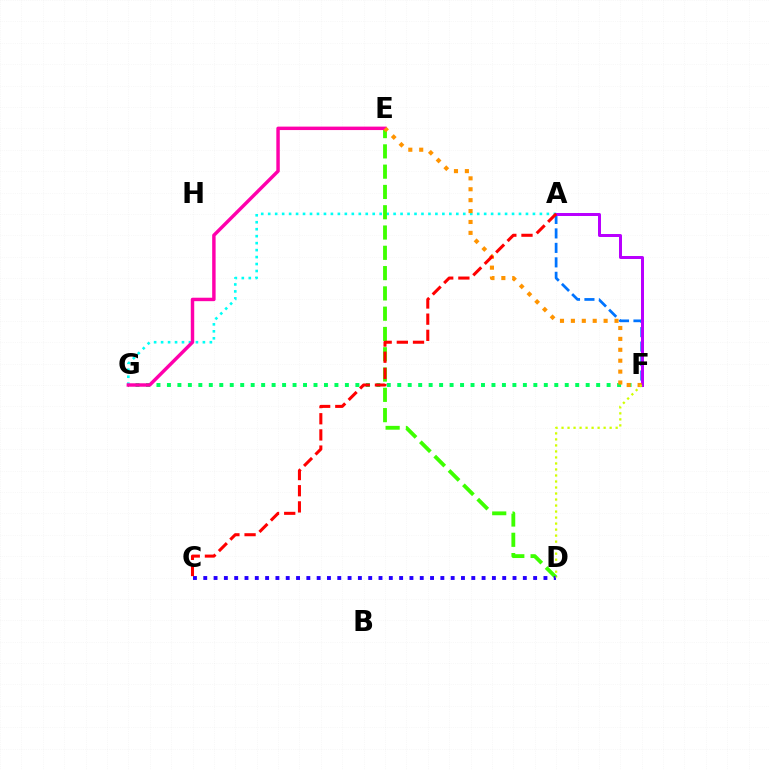{('F', 'G'): [{'color': '#00ff5c', 'line_style': 'dotted', 'thickness': 2.84}], ('A', 'G'): [{'color': '#00fff6', 'line_style': 'dotted', 'thickness': 1.89}], ('D', 'E'): [{'color': '#3dff00', 'line_style': 'dashed', 'thickness': 2.76}], ('C', 'D'): [{'color': '#2500ff', 'line_style': 'dotted', 'thickness': 2.8}], ('A', 'F'): [{'color': '#0074ff', 'line_style': 'dashed', 'thickness': 1.97}, {'color': '#b900ff', 'line_style': 'solid', 'thickness': 2.15}], ('E', 'G'): [{'color': '#ff00ac', 'line_style': 'solid', 'thickness': 2.48}], ('E', 'F'): [{'color': '#ff9400', 'line_style': 'dotted', 'thickness': 2.96}], ('D', 'F'): [{'color': '#d1ff00', 'line_style': 'dotted', 'thickness': 1.63}], ('A', 'C'): [{'color': '#ff0000', 'line_style': 'dashed', 'thickness': 2.2}]}